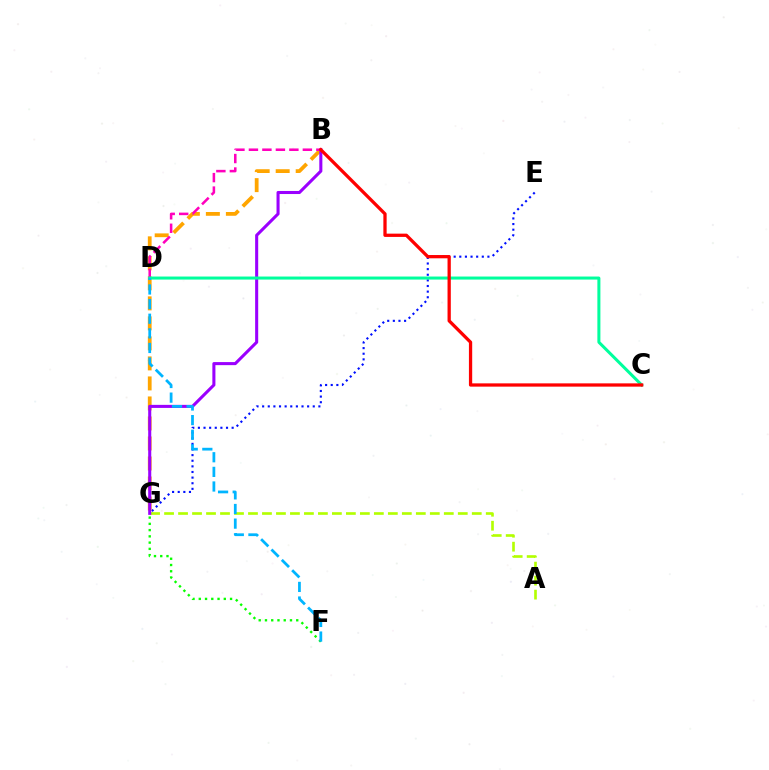{('A', 'G'): [{'color': '#b3ff00', 'line_style': 'dashed', 'thickness': 1.9}], ('E', 'G'): [{'color': '#0010ff', 'line_style': 'dotted', 'thickness': 1.53}], ('B', 'G'): [{'color': '#ffa500', 'line_style': 'dashed', 'thickness': 2.72}, {'color': '#9b00ff', 'line_style': 'solid', 'thickness': 2.2}], ('F', 'G'): [{'color': '#08ff00', 'line_style': 'dotted', 'thickness': 1.7}], ('B', 'D'): [{'color': '#ff00bd', 'line_style': 'dashed', 'thickness': 1.83}], ('C', 'D'): [{'color': '#00ff9d', 'line_style': 'solid', 'thickness': 2.18}], ('D', 'F'): [{'color': '#00b5ff', 'line_style': 'dashed', 'thickness': 1.99}], ('B', 'C'): [{'color': '#ff0000', 'line_style': 'solid', 'thickness': 2.36}]}